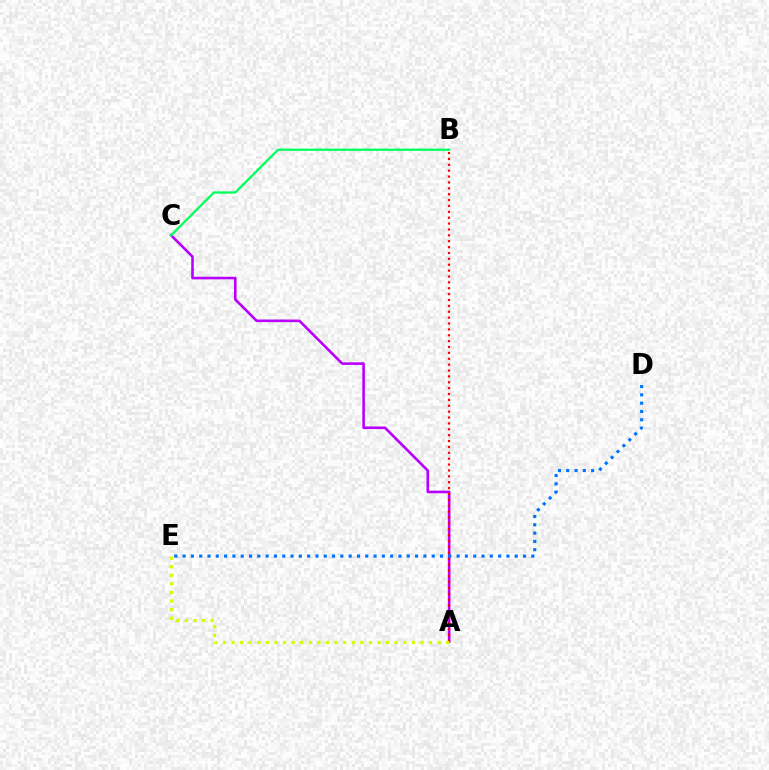{('A', 'C'): [{'color': '#b900ff', 'line_style': 'solid', 'thickness': 1.88}], ('A', 'B'): [{'color': '#ff0000', 'line_style': 'dotted', 'thickness': 1.6}], ('A', 'E'): [{'color': '#d1ff00', 'line_style': 'dotted', 'thickness': 2.33}], ('D', 'E'): [{'color': '#0074ff', 'line_style': 'dotted', 'thickness': 2.26}], ('B', 'C'): [{'color': '#00ff5c', 'line_style': 'solid', 'thickness': 1.64}]}